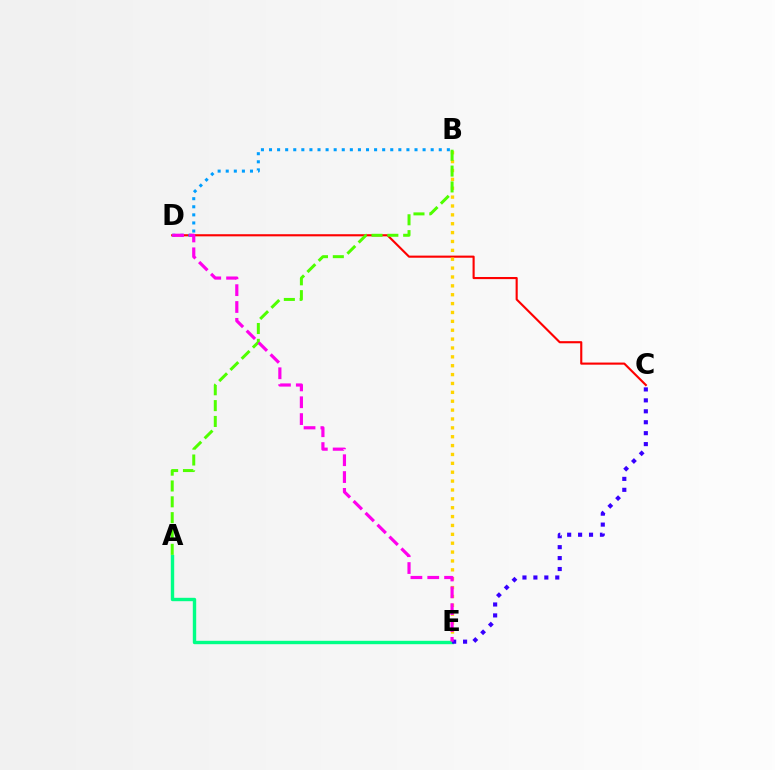{('C', 'D'): [{'color': '#ff0000', 'line_style': 'solid', 'thickness': 1.53}], ('B', 'E'): [{'color': '#ffd500', 'line_style': 'dotted', 'thickness': 2.41}], ('B', 'D'): [{'color': '#009eff', 'line_style': 'dotted', 'thickness': 2.2}], ('A', 'E'): [{'color': '#00ff86', 'line_style': 'solid', 'thickness': 2.44}], ('C', 'E'): [{'color': '#3700ff', 'line_style': 'dotted', 'thickness': 2.97}], ('A', 'B'): [{'color': '#4fff00', 'line_style': 'dashed', 'thickness': 2.15}], ('D', 'E'): [{'color': '#ff00ed', 'line_style': 'dashed', 'thickness': 2.29}]}